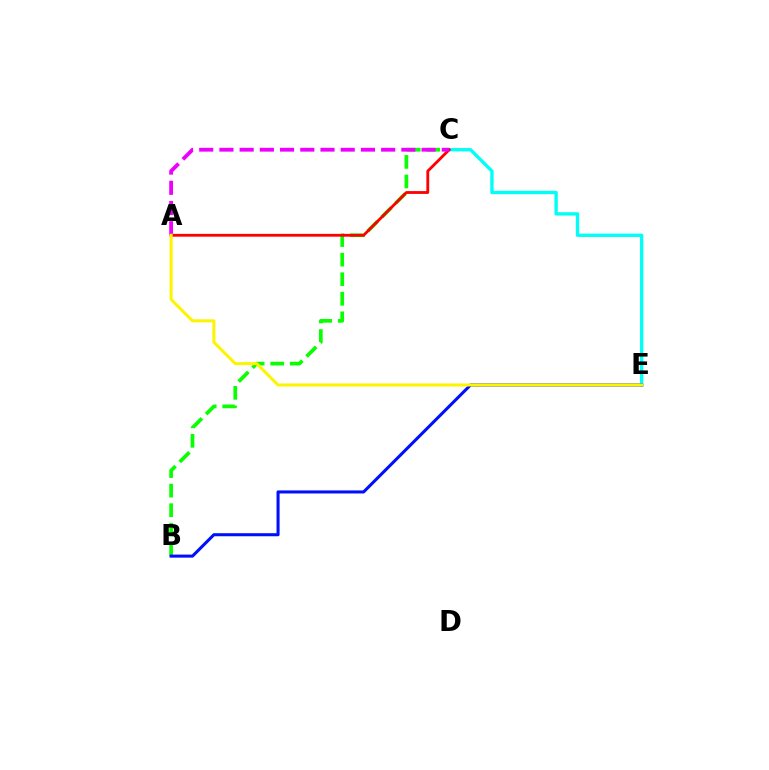{('B', 'C'): [{'color': '#08ff00', 'line_style': 'dashed', 'thickness': 2.66}], ('C', 'E'): [{'color': '#00fff6', 'line_style': 'solid', 'thickness': 2.41}], ('B', 'E'): [{'color': '#0010ff', 'line_style': 'solid', 'thickness': 2.2}], ('A', 'C'): [{'color': '#ff0000', 'line_style': 'solid', 'thickness': 2.03}, {'color': '#ee00ff', 'line_style': 'dashed', 'thickness': 2.75}], ('A', 'E'): [{'color': '#fcf500', 'line_style': 'solid', 'thickness': 2.18}]}